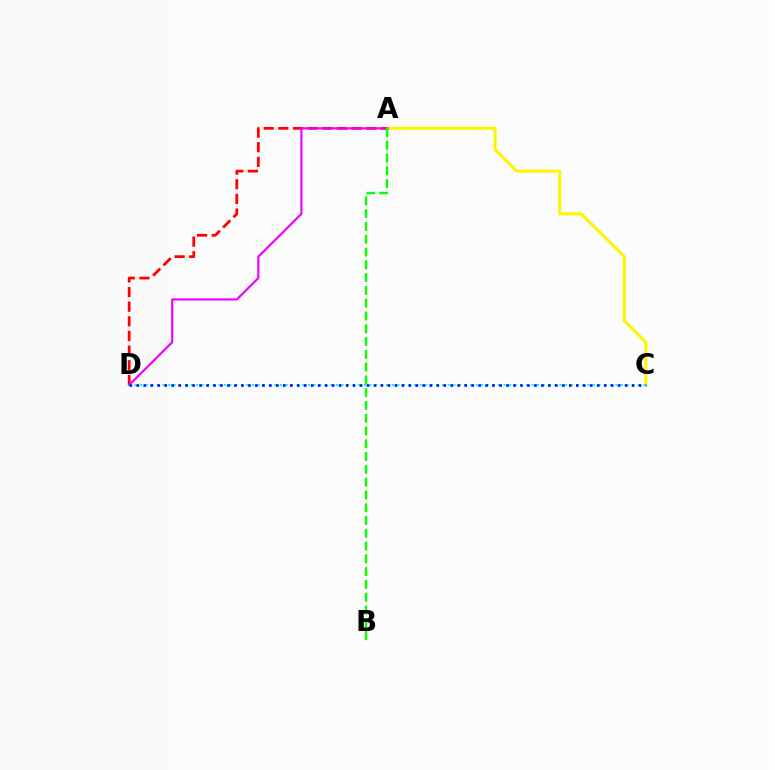{('A', 'D'): [{'color': '#ff0000', 'line_style': 'dashed', 'thickness': 1.99}, {'color': '#ee00ff', 'line_style': 'solid', 'thickness': 1.56}], ('A', 'C'): [{'color': '#fcf500', 'line_style': 'solid', 'thickness': 2.22}], ('C', 'D'): [{'color': '#00fff6', 'line_style': 'dotted', 'thickness': 1.52}, {'color': '#0010ff', 'line_style': 'dotted', 'thickness': 1.9}], ('A', 'B'): [{'color': '#08ff00', 'line_style': 'dashed', 'thickness': 1.74}]}